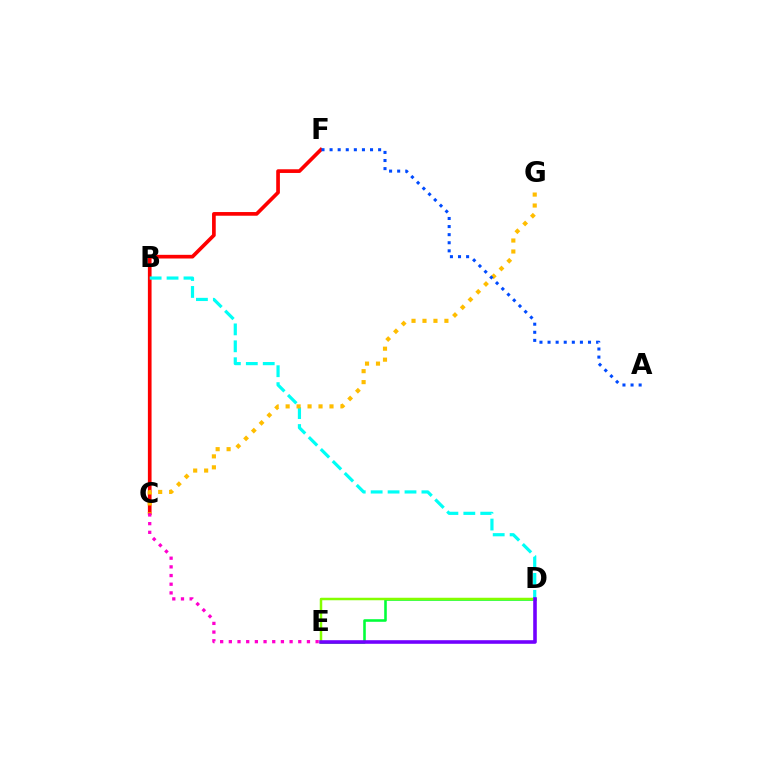{('D', 'E'): [{'color': '#00ff39', 'line_style': 'solid', 'thickness': 1.86}, {'color': '#84ff00', 'line_style': 'solid', 'thickness': 1.8}, {'color': '#7200ff', 'line_style': 'solid', 'thickness': 2.58}], ('C', 'F'): [{'color': '#ff0000', 'line_style': 'solid', 'thickness': 2.65}], ('B', 'D'): [{'color': '#00fff6', 'line_style': 'dashed', 'thickness': 2.3}], ('C', 'G'): [{'color': '#ffbd00', 'line_style': 'dotted', 'thickness': 2.98}], ('C', 'E'): [{'color': '#ff00cf', 'line_style': 'dotted', 'thickness': 2.36}], ('A', 'F'): [{'color': '#004bff', 'line_style': 'dotted', 'thickness': 2.2}]}